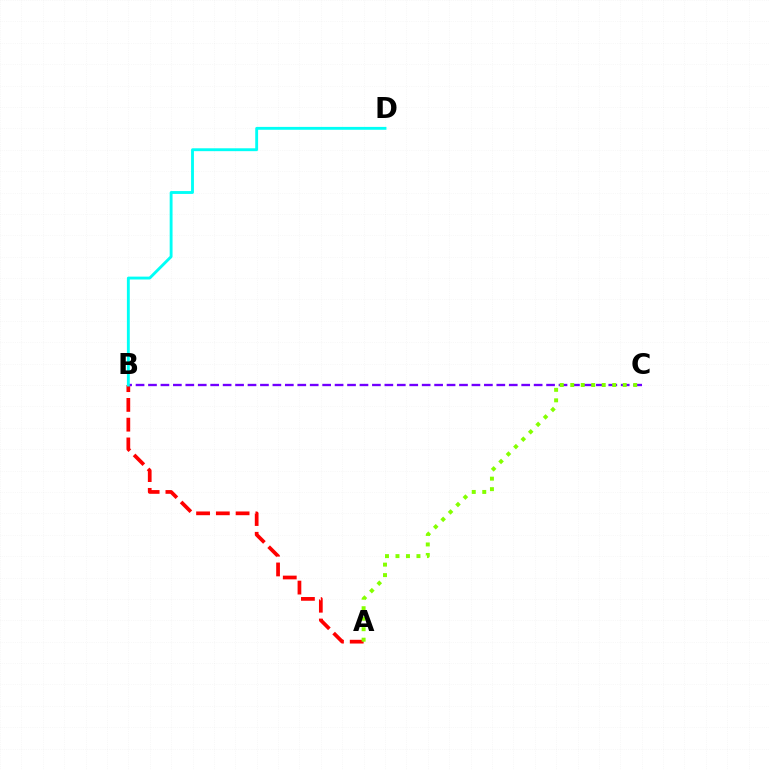{('A', 'B'): [{'color': '#ff0000', 'line_style': 'dashed', 'thickness': 2.68}], ('B', 'C'): [{'color': '#7200ff', 'line_style': 'dashed', 'thickness': 1.69}], ('B', 'D'): [{'color': '#00fff6', 'line_style': 'solid', 'thickness': 2.07}], ('A', 'C'): [{'color': '#84ff00', 'line_style': 'dotted', 'thickness': 2.85}]}